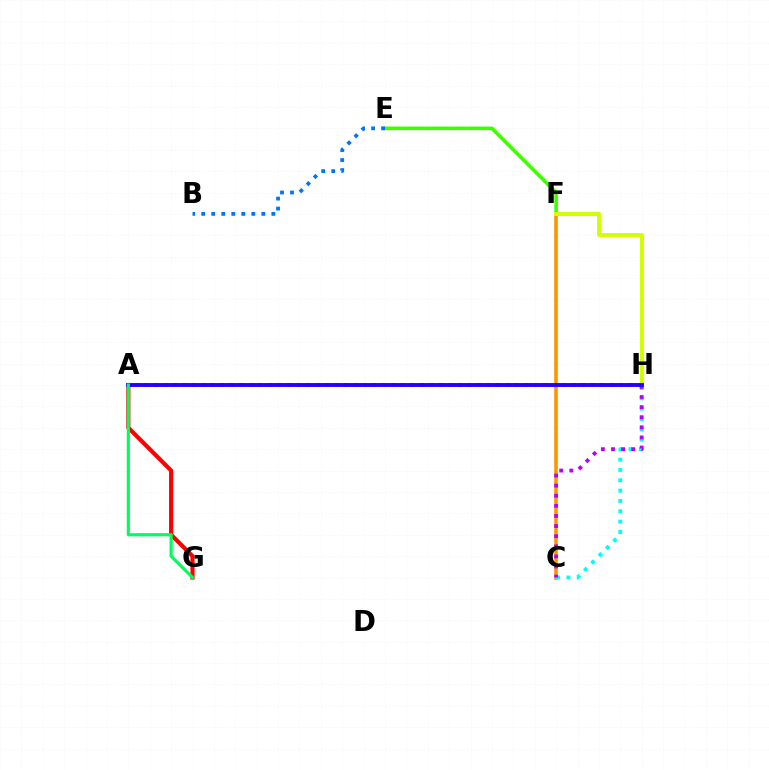{('E', 'F'): [{'color': '#3dff00', 'line_style': 'solid', 'thickness': 2.57}], ('C', 'F'): [{'color': '#ff9400', 'line_style': 'solid', 'thickness': 2.58}], ('C', 'H'): [{'color': '#00fff6', 'line_style': 'dotted', 'thickness': 2.81}, {'color': '#b900ff', 'line_style': 'dotted', 'thickness': 2.75}], ('A', 'G'): [{'color': '#ff0000', 'line_style': 'solid', 'thickness': 2.98}, {'color': '#00ff5c', 'line_style': 'solid', 'thickness': 2.28}], ('B', 'E'): [{'color': '#0074ff', 'line_style': 'dotted', 'thickness': 2.72}], ('A', 'H'): [{'color': '#ff00ac', 'line_style': 'dotted', 'thickness': 2.58}, {'color': '#2500ff', 'line_style': 'solid', 'thickness': 2.79}], ('F', 'H'): [{'color': '#d1ff00', 'line_style': 'solid', 'thickness': 2.85}]}